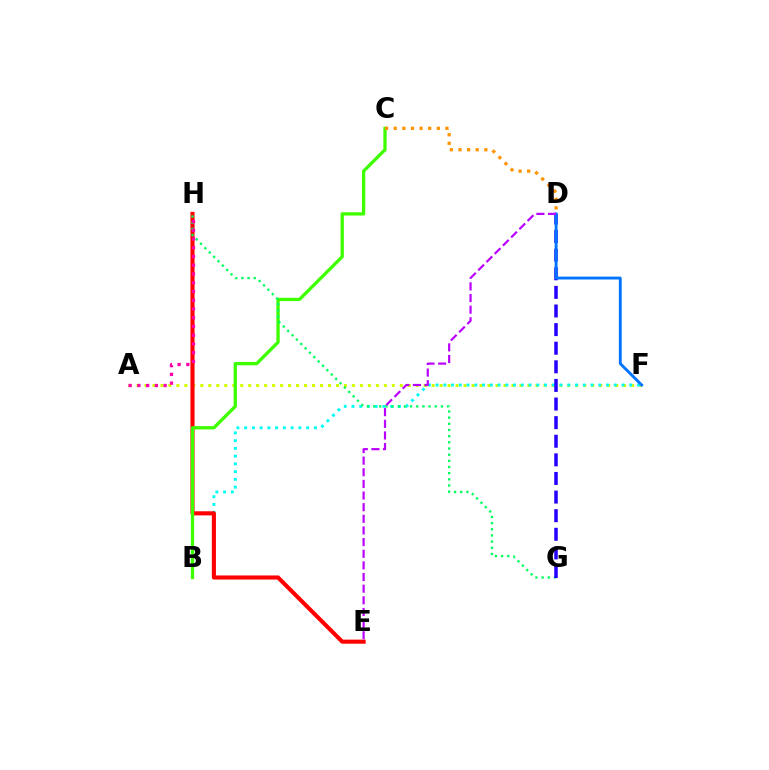{('A', 'F'): [{'color': '#d1ff00', 'line_style': 'dotted', 'thickness': 2.17}], ('B', 'F'): [{'color': '#00fff6', 'line_style': 'dotted', 'thickness': 2.1}], ('E', 'H'): [{'color': '#ff0000', 'line_style': 'solid', 'thickness': 2.95}], ('B', 'C'): [{'color': '#3dff00', 'line_style': 'solid', 'thickness': 2.38}], ('G', 'H'): [{'color': '#00ff5c', 'line_style': 'dotted', 'thickness': 1.68}], ('D', 'G'): [{'color': '#2500ff', 'line_style': 'dashed', 'thickness': 2.53}], ('A', 'H'): [{'color': '#ff00ac', 'line_style': 'dotted', 'thickness': 2.38}], ('C', 'D'): [{'color': '#ff9400', 'line_style': 'dotted', 'thickness': 2.34}], ('D', 'F'): [{'color': '#0074ff', 'line_style': 'solid', 'thickness': 2.07}], ('D', 'E'): [{'color': '#b900ff', 'line_style': 'dashed', 'thickness': 1.58}]}